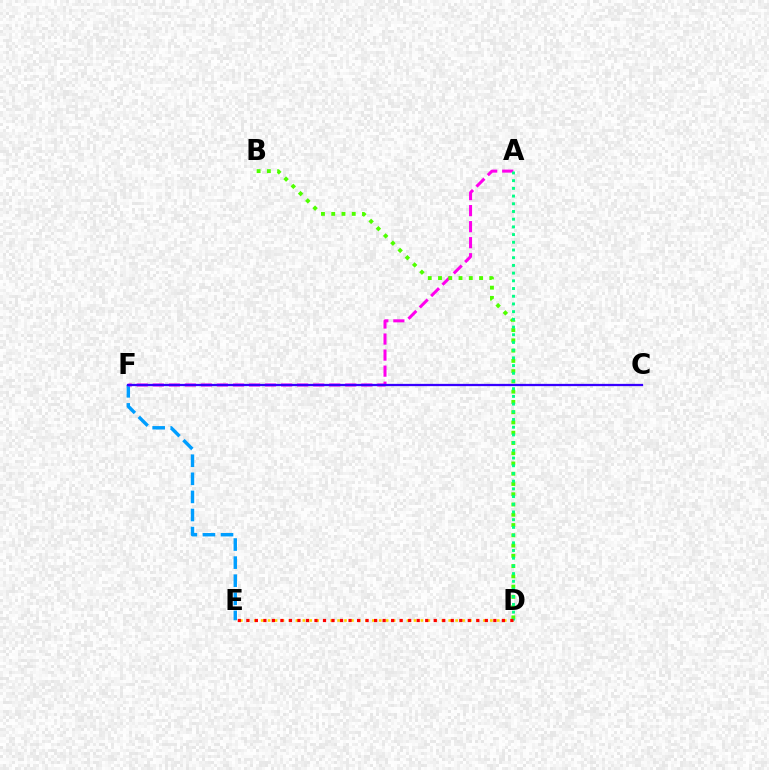{('E', 'F'): [{'color': '#009eff', 'line_style': 'dashed', 'thickness': 2.46}], ('D', 'E'): [{'color': '#ffd500', 'line_style': 'dotted', 'thickness': 1.89}, {'color': '#ff0000', 'line_style': 'dotted', 'thickness': 2.31}], ('A', 'F'): [{'color': '#ff00ed', 'line_style': 'dashed', 'thickness': 2.18}], ('B', 'D'): [{'color': '#4fff00', 'line_style': 'dotted', 'thickness': 2.79}], ('A', 'D'): [{'color': '#00ff86', 'line_style': 'dotted', 'thickness': 2.09}], ('C', 'F'): [{'color': '#3700ff', 'line_style': 'solid', 'thickness': 1.63}]}